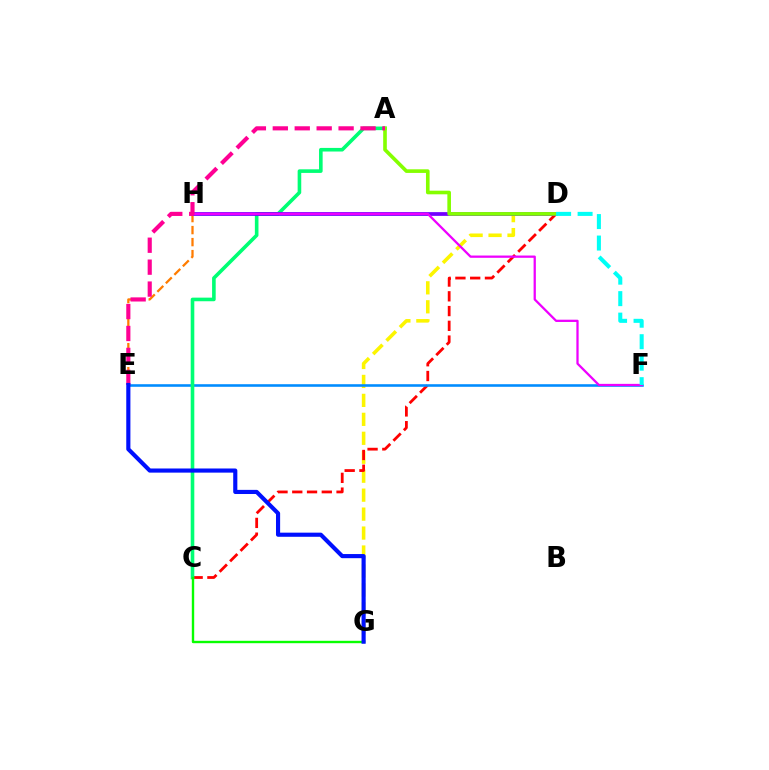{('D', 'G'): [{'color': '#fcf500', 'line_style': 'dashed', 'thickness': 2.58}], ('E', 'H'): [{'color': '#ff7c00', 'line_style': 'dashed', 'thickness': 1.63}], ('C', 'D'): [{'color': '#ff0000', 'line_style': 'dashed', 'thickness': 2.0}], ('E', 'F'): [{'color': '#008cff', 'line_style': 'solid', 'thickness': 1.86}], ('A', 'C'): [{'color': '#00ff74', 'line_style': 'solid', 'thickness': 2.6}], ('C', 'G'): [{'color': '#08ff00', 'line_style': 'solid', 'thickness': 1.72}], ('D', 'H'): [{'color': '#7200ff', 'line_style': 'solid', 'thickness': 2.7}], ('F', 'H'): [{'color': '#ee00ff', 'line_style': 'solid', 'thickness': 1.63}], ('A', 'D'): [{'color': '#84ff00', 'line_style': 'solid', 'thickness': 2.61}], ('A', 'E'): [{'color': '#ff0094', 'line_style': 'dashed', 'thickness': 2.98}], ('D', 'F'): [{'color': '#00fff6', 'line_style': 'dashed', 'thickness': 2.92}], ('E', 'G'): [{'color': '#0010ff', 'line_style': 'solid', 'thickness': 2.98}]}